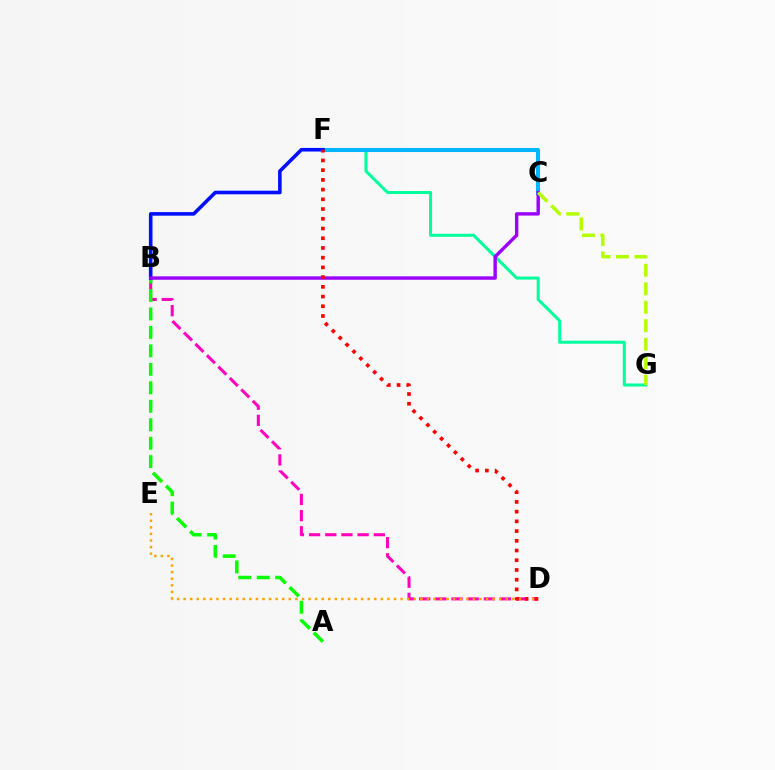{('F', 'G'): [{'color': '#00ff9d', 'line_style': 'solid', 'thickness': 2.18}], ('B', 'D'): [{'color': '#ff00bd', 'line_style': 'dashed', 'thickness': 2.2}], ('C', 'F'): [{'color': '#00b5ff', 'line_style': 'solid', 'thickness': 2.91}], ('A', 'B'): [{'color': '#08ff00', 'line_style': 'dashed', 'thickness': 2.51}], ('B', 'F'): [{'color': '#0010ff', 'line_style': 'solid', 'thickness': 2.59}], ('D', 'E'): [{'color': '#ffa500', 'line_style': 'dotted', 'thickness': 1.79}], ('B', 'C'): [{'color': '#9b00ff', 'line_style': 'solid', 'thickness': 2.45}], ('C', 'G'): [{'color': '#b3ff00', 'line_style': 'dashed', 'thickness': 2.51}], ('D', 'F'): [{'color': '#ff0000', 'line_style': 'dotted', 'thickness': 2.64}]}